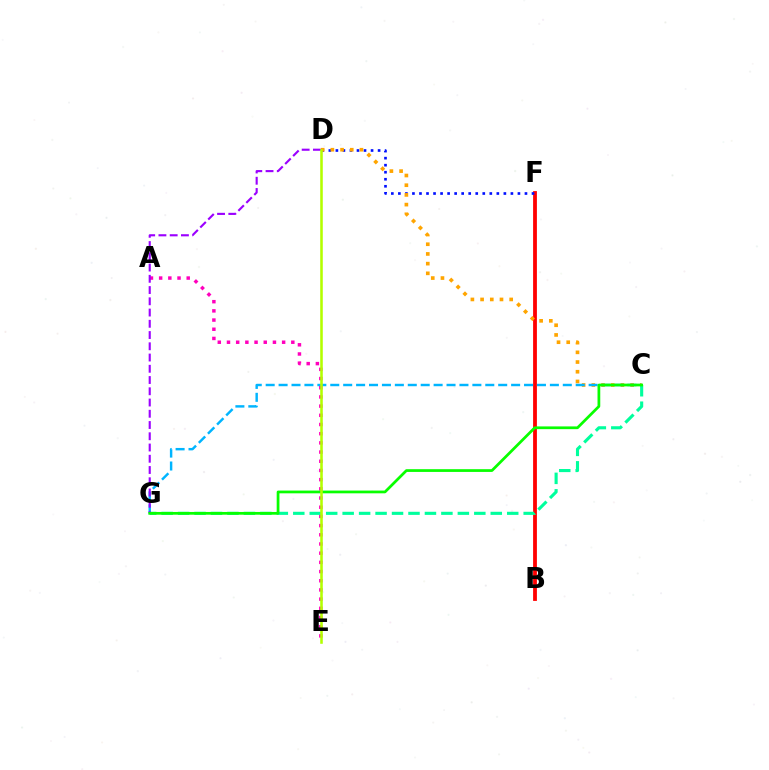{('B', 'F'): [{'color': '#ff0000', 'line_style': 'solid', 'thickness': 2.74}], ('D', 'F'): [{'color': '#0010ff', 'line_style': 'dotted', 'thickness': 1.91}], ('C', 'D'): [{'color': '#ffa500', 'line_style': 'dotted', 'thickness': 2.64}], ('C', 'G'): [{'color': '#00b5ff', 'line_style': 'dashed', 'thickness': 1.75}, {'color': '#00ff9d', 'line_style': 'dashed', 'thickness': 2.24}, {'color': '#08ff00', 'line_style': 'solid', 'thickness': 1.98}], ('A', 'E'): [{'color': '#ff00bd', 'line_style': 'dotted', 'thickness': 2.5}], ('D', 'G'): [{'color': '#9b00ff', 'line_style': 'dashed', 'thickness': 1.53}], ('D', 'E'): [{'color': '#b3ff00', 'line_style': 'solid', 'thickness': 1.85}]}